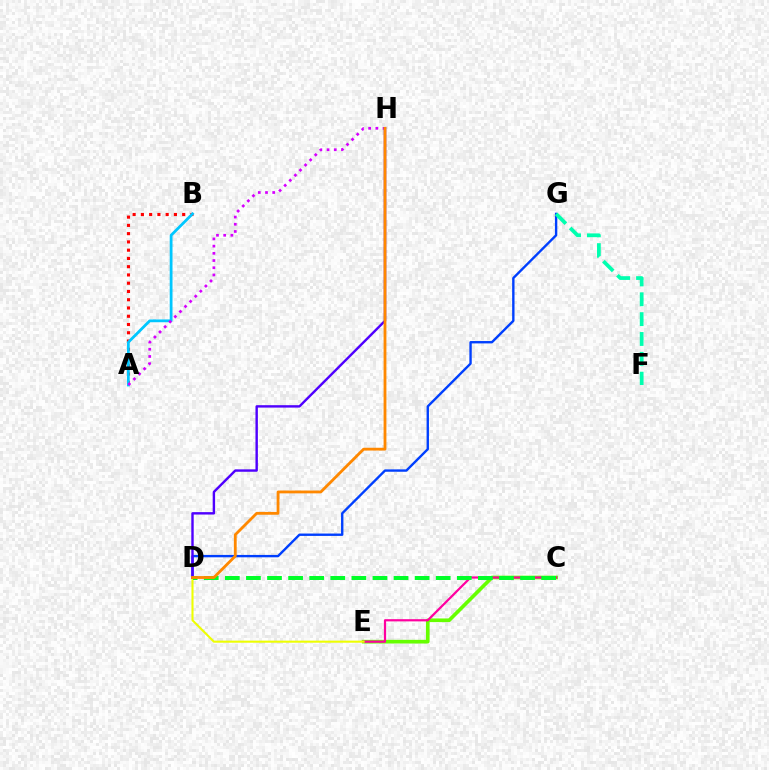{('D', 'G'): [{'color': '#003fff', 'line_style': 'solid', 'thickness': 1.71}], ('A', 'B'): [{'color': '#ff0000', 'line_style': 'dotted', 'thickness': 2.24}, {'color': '#00c7ff', 'line_style': 'solid', 'thickness': 2.01}], ('C', 'E'): [{'color': '#66ff00', 'line_style': 'solid', 'thickness': 2.63}, {'color': '#ff00a0', 'line_style': 'solid', 'thickness': 1.59}], ('D', 'E'): [{'color': '#eeff00', 'line_style': 'solid', 'thickness': 1.5}], ('F', 'G'): [{'color': '#00ffaf', 'line_style': 'dashed', 'thickness': 2.7}], ('A', 'H'): [{'color': '#d600ff', 'line_style': 'dotted', 'thickness': 1.96}], ('D', 'H'): [{'color': '#4f00ff', 'line_style': 'solid', 'thickness': 1.73}, {'color': '#ff8800', 'line_style': 'solid', 'thickness': 2.03}], ('C', 'D'): [{'color': '#00ff27', 'line_style': 'dashed', 'thickness': 2.86}]}